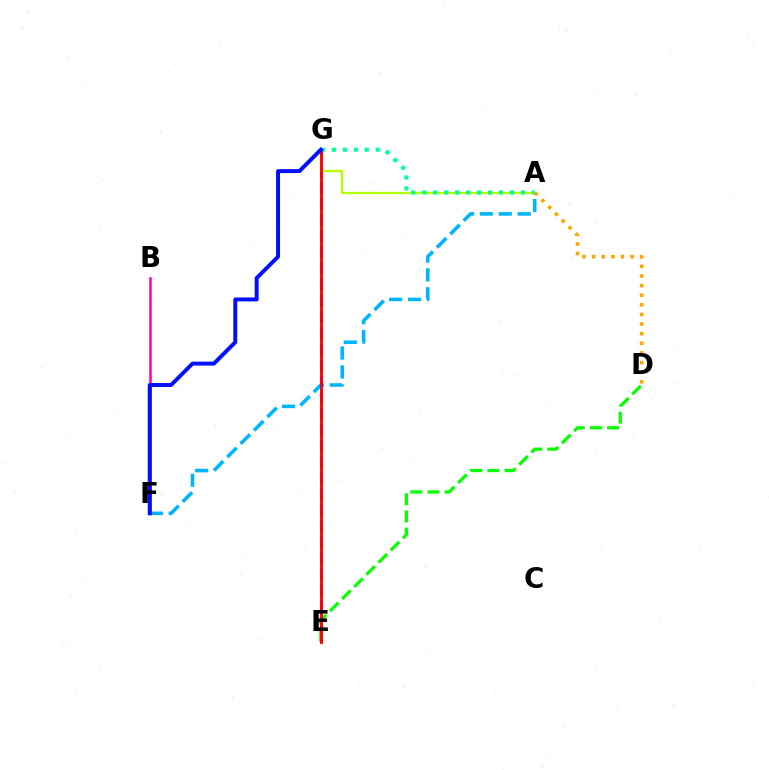{('A', 'F'): [{'color': '#00b5ff', 'line_style': 'dashed', 'thickness': 2.57}], ('E', 'G'): [{'color': '#9b00ff', 'line_style': 'dashed', 'thickness': 2.19}, {'color': '#ff0000', 'line_style': 'solid', 'thickness': 2.05}], ('A', 'G'): [{'color': '#b3ff00', 'line_style': 'solid', 'thickness': 1.63}, {'color': '#00ff9d', 'line_style': 'dotted', 'thickness': 2.98}], ('D', 'E'): [{'color': '#08ff00', 'line_style': 'dashed', 'thickness': 2.33}], ('B', 'F'): [{'color': '#ff00bd', 'line_style': 'solid', 'thickness': 1.83}], ('F', 'G'): [{'color': '#0010ff', 'line_style': 'solid', 'thickness': 2.84}], ('A', 'D'): [{'color': '#ffa500', 'line_style': 'dotted', 'thickness': 2.61}]}